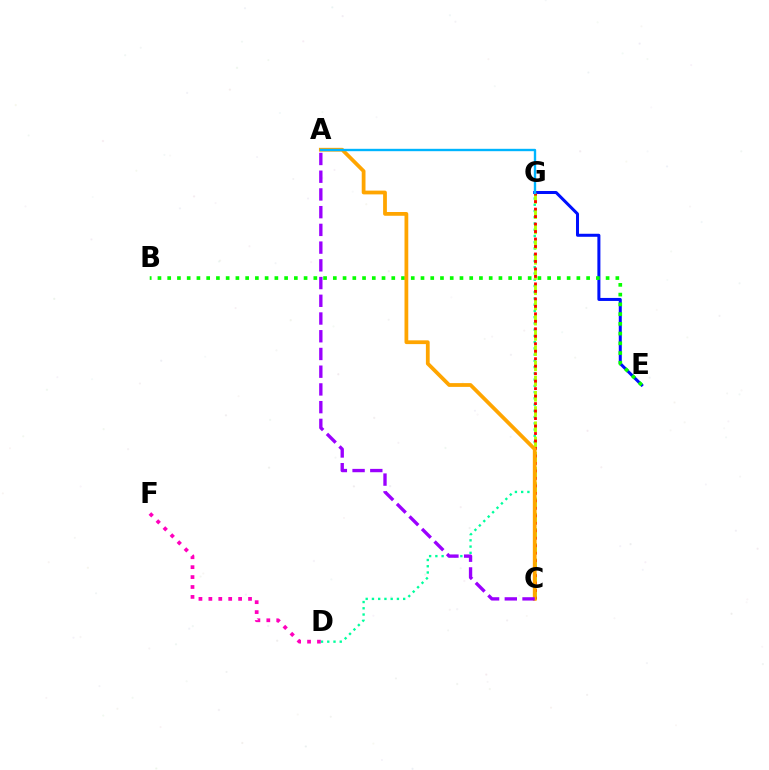{('D', 'F'): [{'color': '#ff00bd', 'line_style': 'dotted', 'thickness': 2.69}], ('D', 'G'): [{'color': '#00ff9d', 'line_style': 'dotted', 'thickness': 1.7}], ('E', 'G'): [{'color': '#0010ff', 'line_style': 'solid', 'thickness': 2.17}], ('B', 'E'): [{'color': '#08ff00', 'line_style': 'dotted', 'thickness': 2.65}], ('C', 'G'): [{'color': '#b3ff00', 'line_style': 'dashed', 'thickness': 2.07}, {'color': '#ff0000', 'line_style': 'dotted', 'thickness': 2.03}], ('A', 'C'): [{'color': '#ffa500', 'line_style': 'solid', 'thickness': 2.71}, {'color': '#9b00ff', 'line_style': 'dashed', 'thickness': 2.41}], ('A', 'G'): [{'color': '#00b5ff', 'line_style': 'solid', 'thickness': 1.71}]}